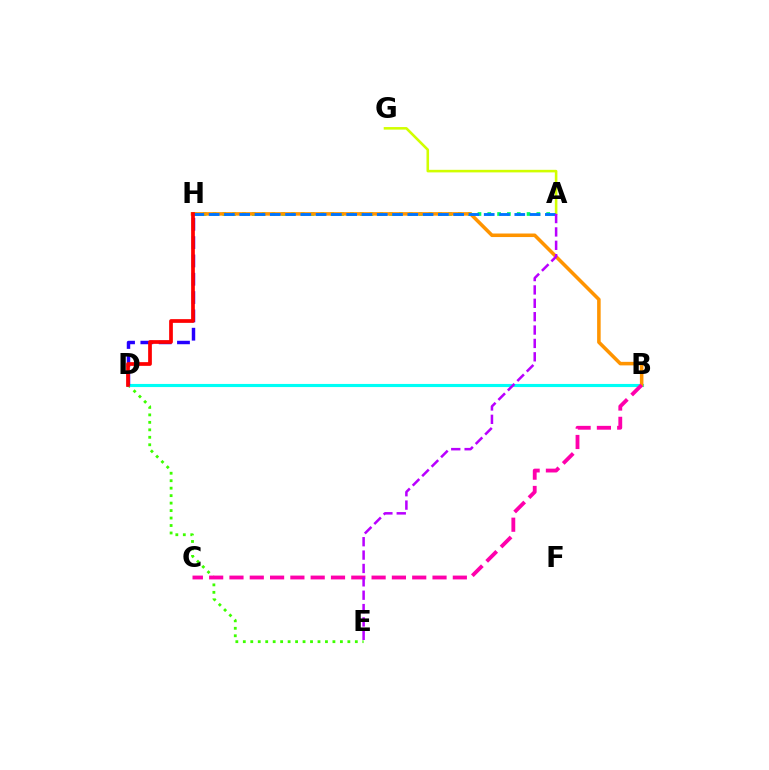{('D', 'E'): [{'color': '#3dff00', 'line_style': 'dotted', 'thickness': 2.03}], ('B', 'D'): [{'color': '#00fff6', 'line_style': 'solid', 'thickness': 2.24}], ('A', 'H'): [{'color': '#00ff5c', 'line_style': 'dotted', 'thickness': 2.67}, {'color': '#0074ff', 'line_style': 'dashed', 'thickness': 2.08}], ('A', 'G'): [{'color': '#d1ff00', 'line_style': 'solid', 'thickness': 1.85}], ('B', 'H'): [{'color': '#ff9400', 'line_style': 'solid', 'thickness': 2.55}], ('D', 'H'): [{'color': '#2500ff', 'line_style': 'dashed', 'thickness': 2.49}, {'color': '#ff0000', 'line_style': 'solid', 'thickness': 2.68}], ('B', 'C'): [{'color': '#ff00ac', 'line_style': 'dashed', 'thickness': 2.76}], ('A', 'E'): [{'color': '#b900ff', 'line_style': 'dashed', 'thickness': 1.82}]}